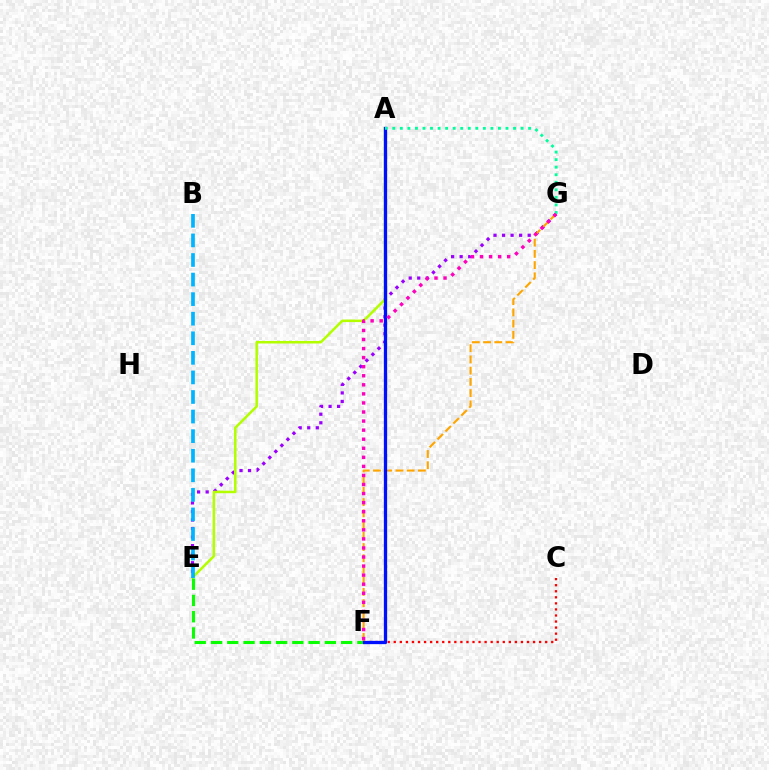{('E', 'G'): [{'color': '#9b00ff', 'line_style': 'dotted', 'thickness': 2.32}], ('A', 'E'): [{'color': '#b3ff00', 'line_style': 'solid', 'thickness': 1.83}], ('F', 'G'): [{'color': '#ffa500', 'line_style': 'dashed', 'thickness': 1.53}, {'color': '#ff00bd', 'line_style': 'dotted', 'thickness': 2.46}], ('C', 'F'): [{'color': '#ff0000', 'line_style': 'dotted', 'thickness': 1.65}], ('B', 'E'): [{'color': '#00b5ff', 'line_style': 'dashed', 'thickness': 2.66}], ('E', 'F'): [{'color': '#08ff00', 'line_style': 'dashed', 'thickness': 2.21}], ('A', 'F'): [{'color': '#0010ff', 'line_style': 'solid', 'thickness': 2.37}], ('A', 'G'): [{'color': '#00ff9d', 'line_style': 'dotted', 'thickness': 2.05}]}